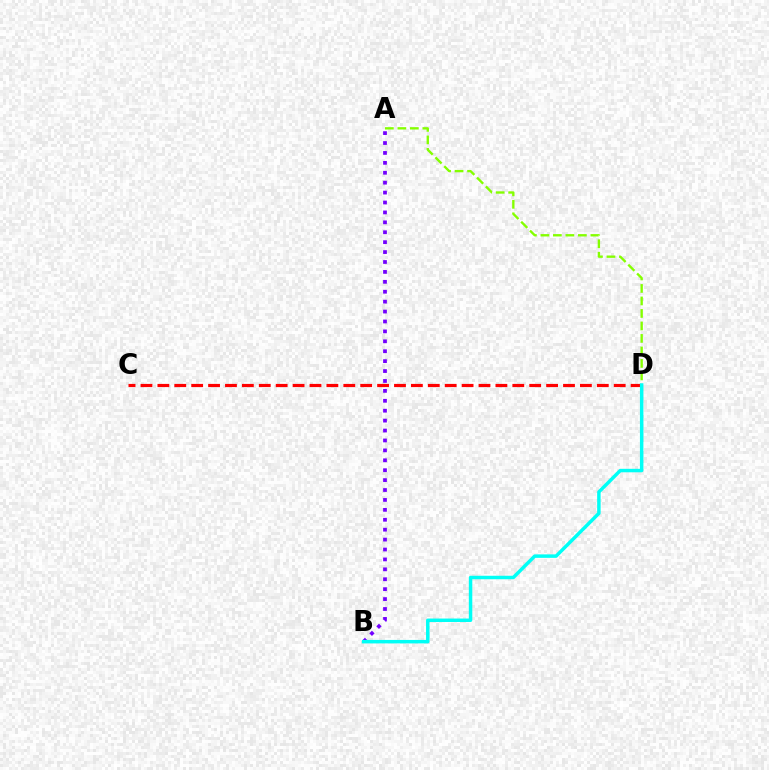{('C', 'D'): [{'color': '#ff0000', 'line_style': 'dashed', 'thickness': 2.3}], ('A', 'B'): [{'color': '#7200ff', 'line_style': 'dotted', 'thickness': 2.69}], ('A', 'D'): [{'color': '#84ff00', 'line_style': 'dashed', 'thickness': 1.7}], ('B', 'D'): [{'color': '#00fff6', 'line_style': 'solid', 'thickness': 2.5}]}